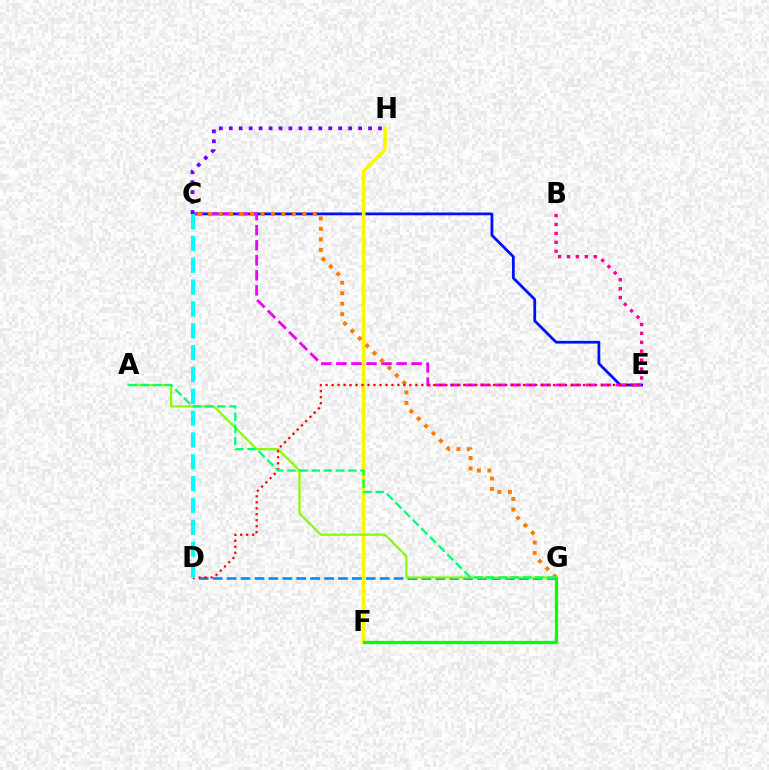{('C', 'E'): [{'color': '#0010ff', 'line_style': 'solid', 'thickness': 2.0}, {'color': '#ee00ff', 'line_style': 'dashed', 'thickness': 2.04}], ('F', 'H'): [{'color': '#fcf500', 'line_style': 'solid', 'thickness': 2.63}], ('D', 'G'): [{'color': '#008cff', 'line_style': 'dashed', 'thickness': 1.89}], ('C', 'G'): [{'color': '#ff7c00', 'line_style': 'dotted', 'thickness': 2.85}], ('B', 'E'): [{'color': '#ff0094', 'line_style': 'dotted', 'thickness': 2.42}], ('A', 'G'): [{'color': '#84ff00', 'line_style': 'solid', 'thickness': 1.6}, {'color': '#00ff74', 'line_style': 'dashed', 'thickness': 1.66}], ('F', 'G'): [{'color': '#08ff00', 'line_style': 'solid', 'thickness': 2.38}], ('D', 'E'): [{'color': '#ff0000', 'line_style': 'dotted', 'thickness': 1.63}], ('C', 'H'): [{'color': '#7200ff', 'line_style': 'dotted', 'thickness': 2.7}], ('C', 'D'): [{'color': '#00fff6', 'line_style': 'dashed', 'thickness': 2.97}]}